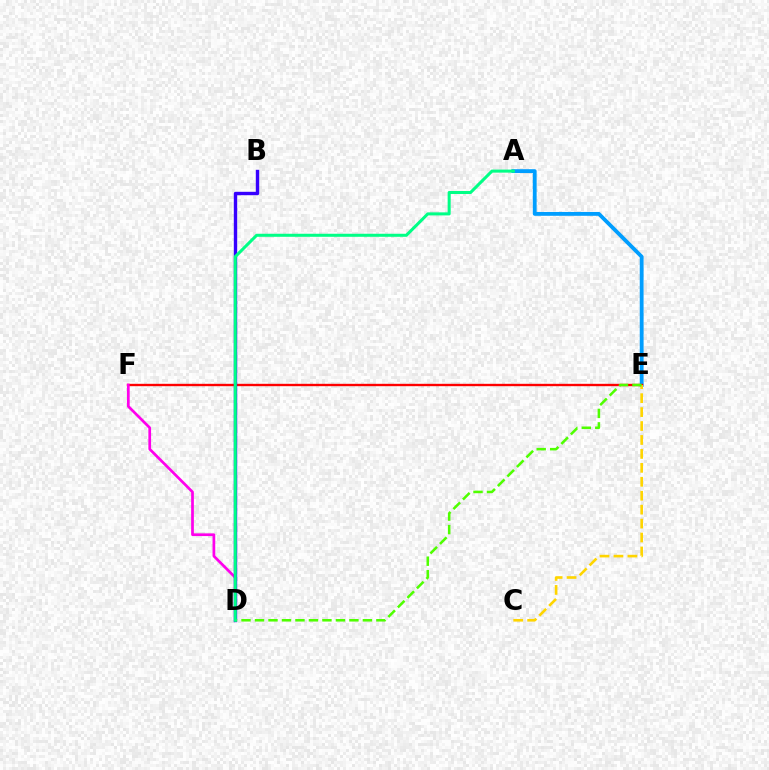{('A', 'E'): [{'color': '#009eff', 'line_style': 'solid', 'thickness': 2.76}], ('E', 'F'): [{'color': '#ff0000', 'line_style': 'solid', 'thickness': 1.71}], ('D', 'F'): [{'color': '#ff00ed', 'line_style': 'solid', 'thickness': 1.95}], ('B', 'D'): [{'color': '#3700ff', 'line_style': 'solid', 'thickness': 2.45}], ('C', 'E'): [{'color': '#ffd500', 'line_style': 'dashed', 'thickness': 1.89}], ('D', 'E'): [{'color': '#4fff00', 'line_style': 'dashed', 'thickness': 1.83}], ('A', 'D'): [{'color': '#00ff86', 'line_style': 'solid', 'thickness': 2.19}]}